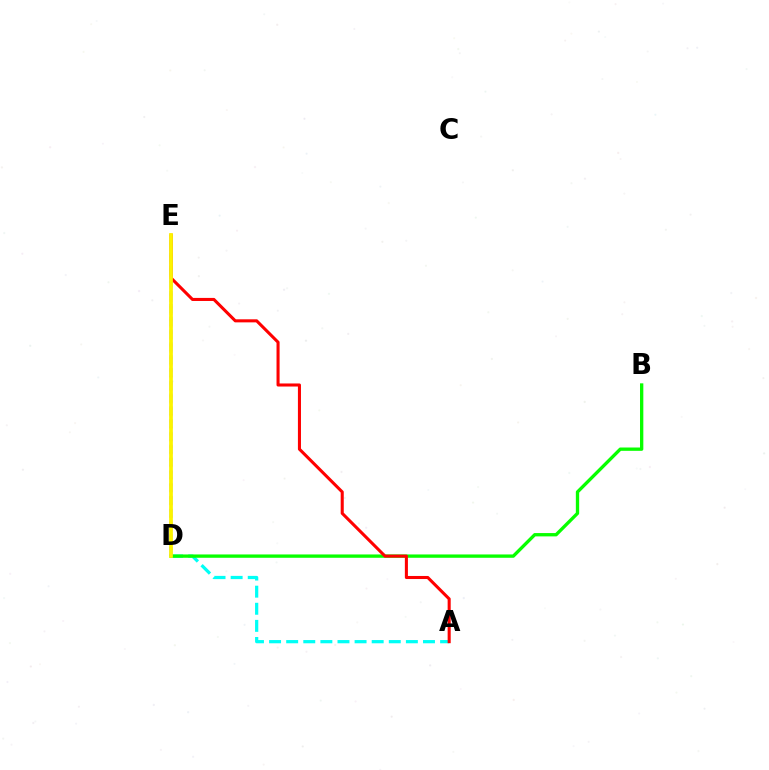{('A', 'D'): [{'color': '#00fff6', 'line_style': 'dashed', 'thickness': 2.32}], ('B', 'D'): [{'color': '#08ff00', 'line_style': 'solid', 'thickness': 2.39}], ('D', 'E'): [{'color': '#0010ff', 'line_style': 'dashed', 'thickness': 1.74}, {'color': '#ee00ff', 'line_style': 'dotted', 'thickness': 1.72}, {'color': '#fcf500', 'line_style': 'solid', 'thickness': 2.69}], ('A', 'E'): [{'color': '#ff0000', 'line_style': 'solid', 'thickness': 2.2}]}